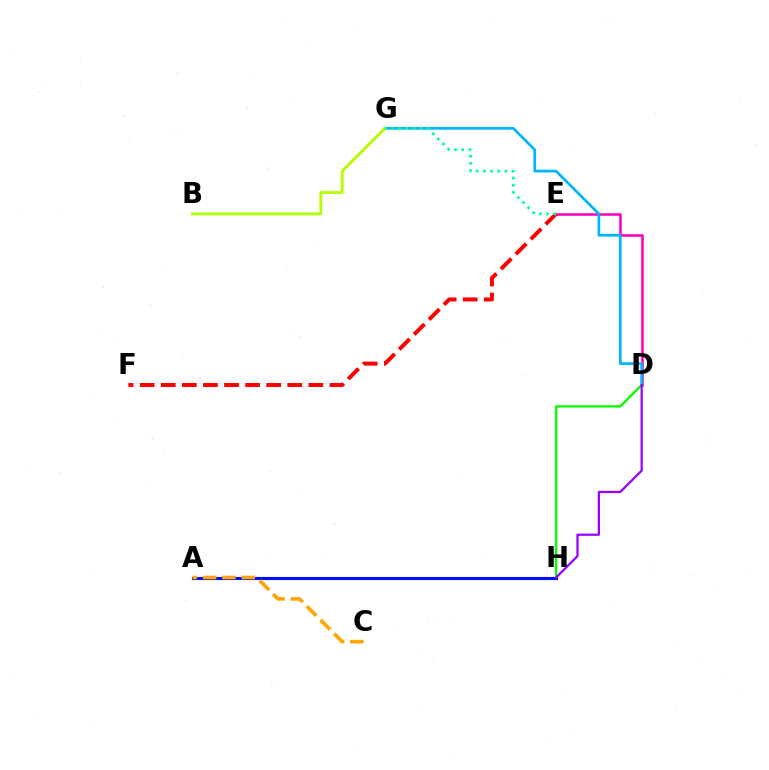{('D', 'E'): [{'color': '#ff00bd', 'line_style': 'solid', 'thickness': 1.84}], ('D', 'G'): [{'color': '#00b5ff', 'line_style': 'solid', 'thickness': 1.95}], ('B', 'G'): [{'color': '#b3ff00', 'line_style': 'solid', 'thickness': 2.06}], ('D', 'H'): [{'color': '#08ff00', 'line_style': 'solid', 'thickness': 1.69}, {'color': '#9b00ff', 'line_style': 'solid', 'thickness': 1.62}], ('A', 'H'): [{'color': '#0010ff', 'line_style': 'solid', 'thickness': 2.25}], ('E', 'F'): [{'color': '#ff0000', 'line_style': 'dashed', 'thickness': 2.86}], ('E', 'G'): [{'color': '#00ff9d', 'line_style': 'dotted', 'thickness': 1.95}], ('A', 'C'): [{'color': '#ffa500', 'line_style': 'dashed', 'thickness': 2.62}]}